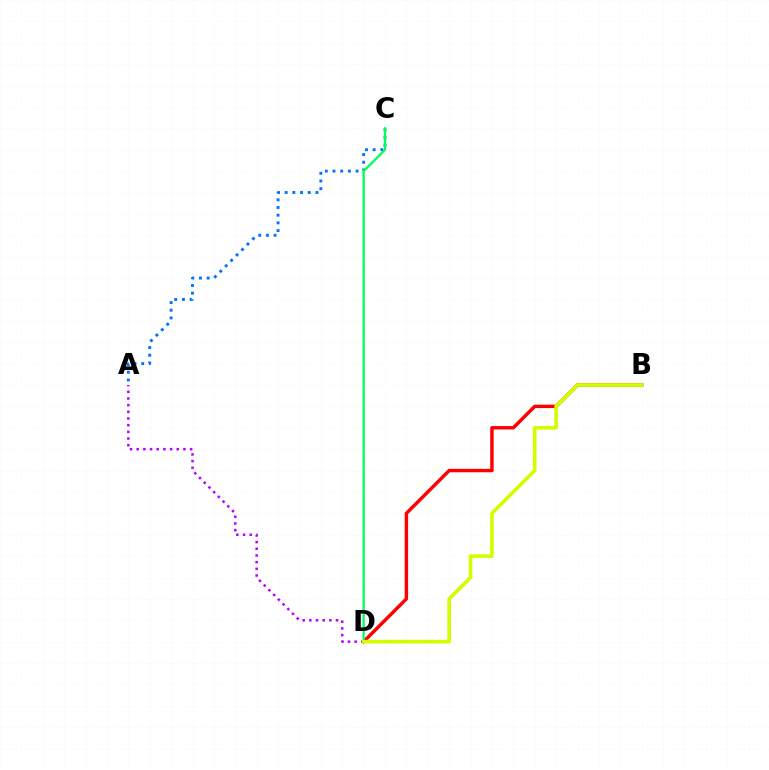{('A', 'C'): [{'color': '#0074ff', 'line_style': 'dotted', 'thickness': 2.09}], ('A', 'D'): [{'color': '#b900ff', 'line_style': 'dotted', 'thickness': 1.81}], ('B', 'D'): [{'color': '#ff0000', 'line_style': 'solid', 'thickness': 2.47}, {'color': '#d1ff00', 'line_style': 'solid', 'thickness': 2.63}], ('C', 'D'): [{'color': '#00ff5c', 'line_style': 'solid', 'thickness': 1.67}]}